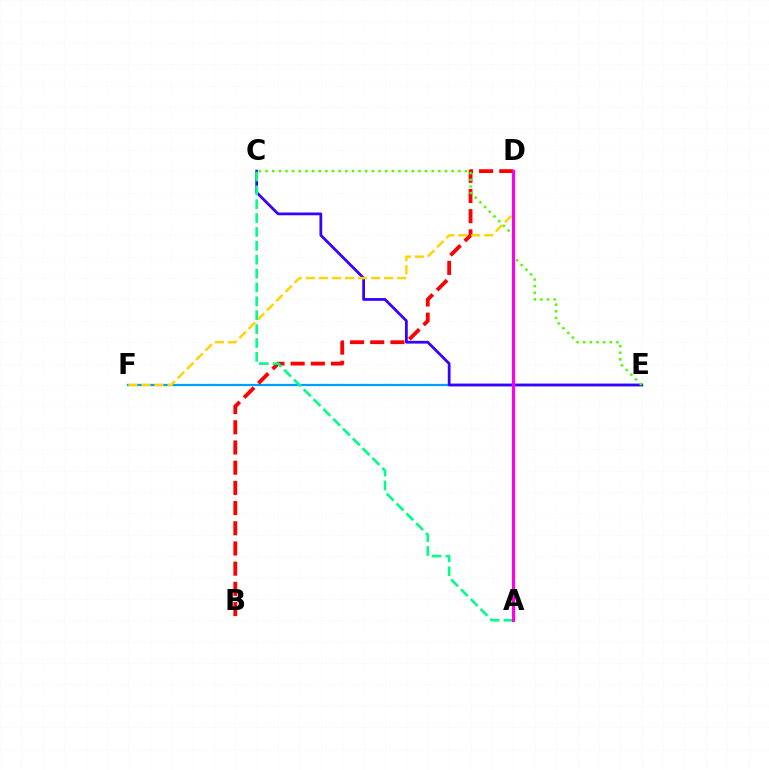{('E', 'F'): [{'color': '#009eff', 'line_style': 'solid', 'thickness': 1.62}], ('B', 'D'): [{'color': '#ff0000', 'line_style': 'dashed', 'thickness': 2.74}], ('C', 'E'): [{'color': '#3700ff', 'line_style': 'solid', 'thickness': 1.99}, {'color': '#4fff00', 'line_style': 'dotted', 'thickness': 1.81}], ('D', 'F'): [{'color': '#ffd500', 'line_style': 'dashed', 'thickness': 1.77}], ('A', 'C'): [{'color': '#00ff86', 'line_style': 'dashed', 'thickness': 1.89}], ('A', 'D'): [{'color': '#ff00ed', 'line_style': 'solid', 'thickness': 2.27}]}